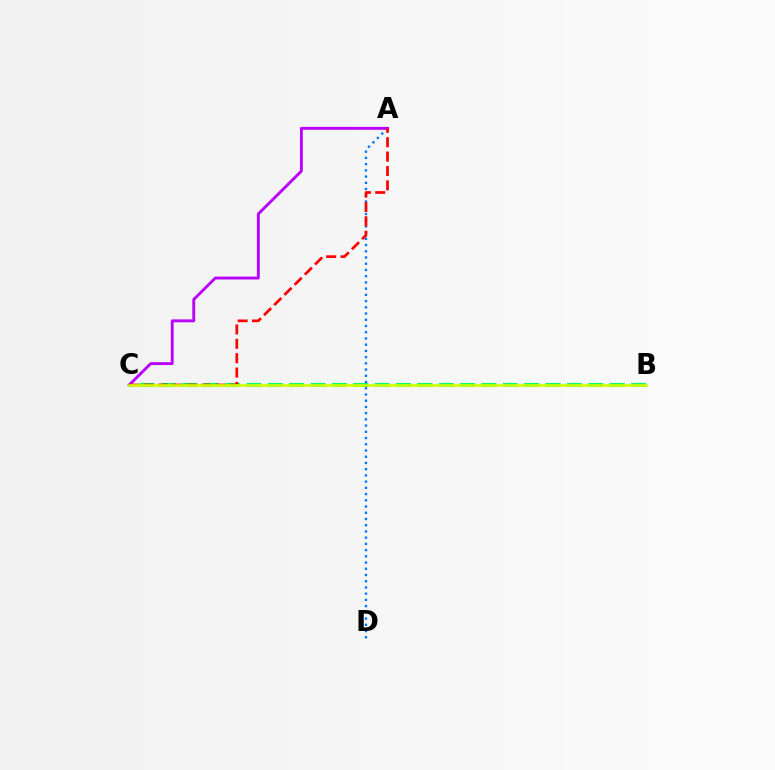{('B', 'C'): [{'color': '#00ff5c', 'line_style': 'dashed', 'thickness': 2.9}, {'color': '#d1ff00', 'line_style': 'solid', 'thickness': 1.89}], ('A', 'D'): [{'color': '#0074ff', 'line_style': 'dotted', 'thickness': 1.69}], ('A', 'C'): [{'color': '#b900ff', 'line_style': 'solid', 'thickness': 2.07}, {'color': '#ff0000', 'line_style': 'dashed', 'thickness': 1.95}]}